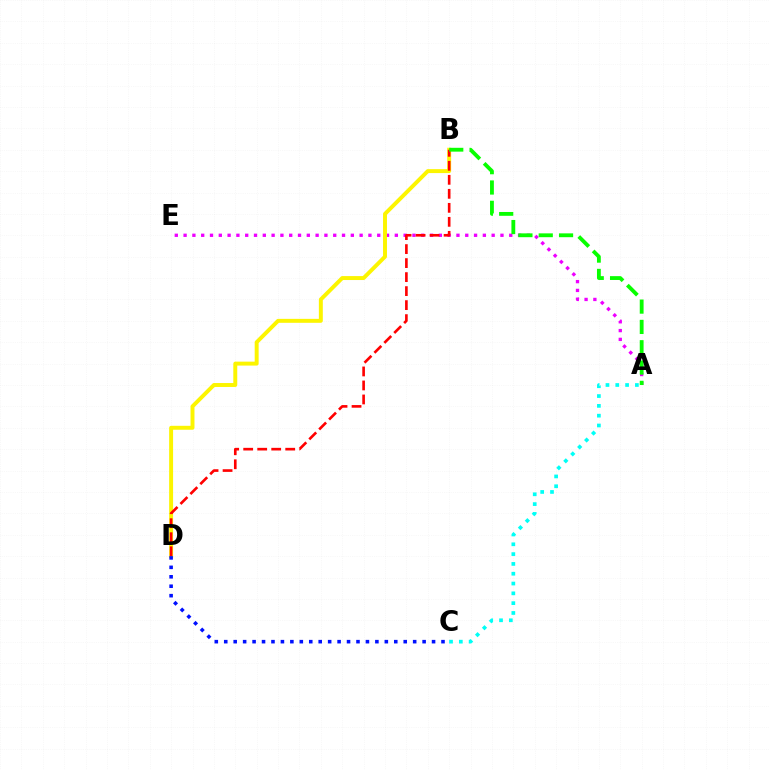{('A', 'E'): [{'color': '#ee00ff', 'line_style': 'dotted', 'thickness': 2.39}], ('B', 'D'): [{'color': '#fcf500', 'line_style': 'solid', 'thickness': 2.84}, {'color': '#ff0000', 'line_style': 'dashed', 'thickness': 1.9}], ('A', 'B'): [{'color': '#08ff00', 'line_style': 'dashed', 'thickness': 2.76}], ('A', 'C'): [{'color': '#00fff6', 'line_style': 'dotted', 'thickness': 2.67}], ('C', 'D'): [{'color': '#0010ff', 'line_style': 'dotted', 'thickness': 2.57}]}